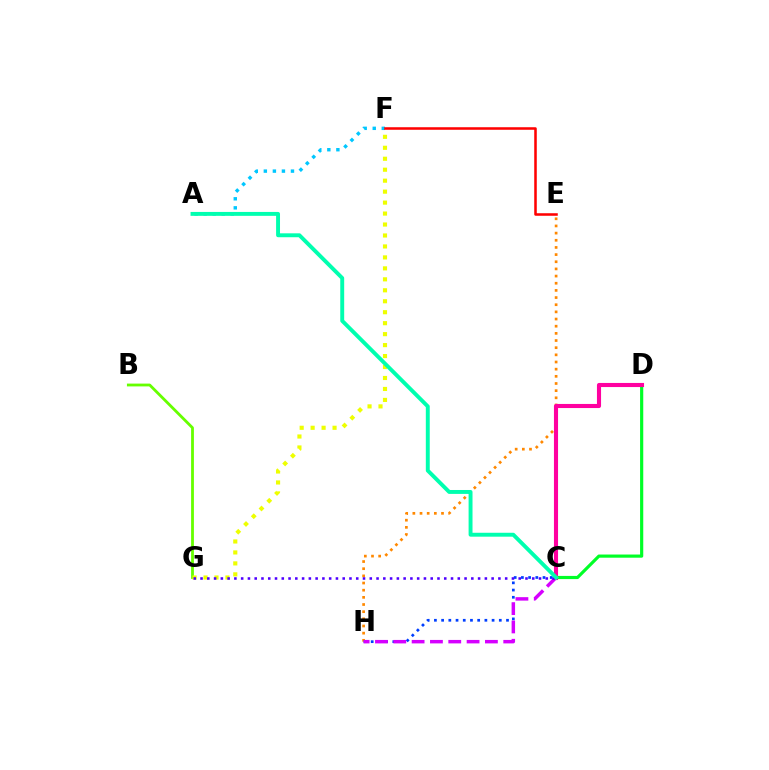{('E', 'H'): [{'color': '#ff8800', 'line_style': 'dotted', 'thickness': 1.95}], ('B', 'G'): [{'color': '#66ff00', 'line_style': 'solid', 'thickness': 2.02}], ('C', 'H'): [{'color': '#003fff', 'line_style': 'dotted', 'thickness': 1.96}, {'color': '#d600ff', 'line_style': 'dashed', 'thickness': 2.49}], ('C', 'D'): [{'color': '#00ff27', 'line_style': 'solid', 'thickness': 2.28}, {'color': '#ff00a0', 'line_style': 'solid', 'thickness': 2.95}], ('A', 'F'): [{'color': '#00c7ff', 'line_style': 'dotted', 'thickness': 2.46}], ('F', 'G'): [{'color': '#eeff00', 'line_style': 'dotted', 'thickness': 2.98}], ('E', 'F'): [{'color': '#ff0000', 'line_style': 'solid', 'thickness': 1.83}], ('C', 'G'): [{'color': '#4f00ff', 'line_style': 'dotted', 'thickness': 1.84}], ('A', 'C'): [{'color': '#00ffaf', 'line_style': 'solid', 'thickness': 2.82}]}